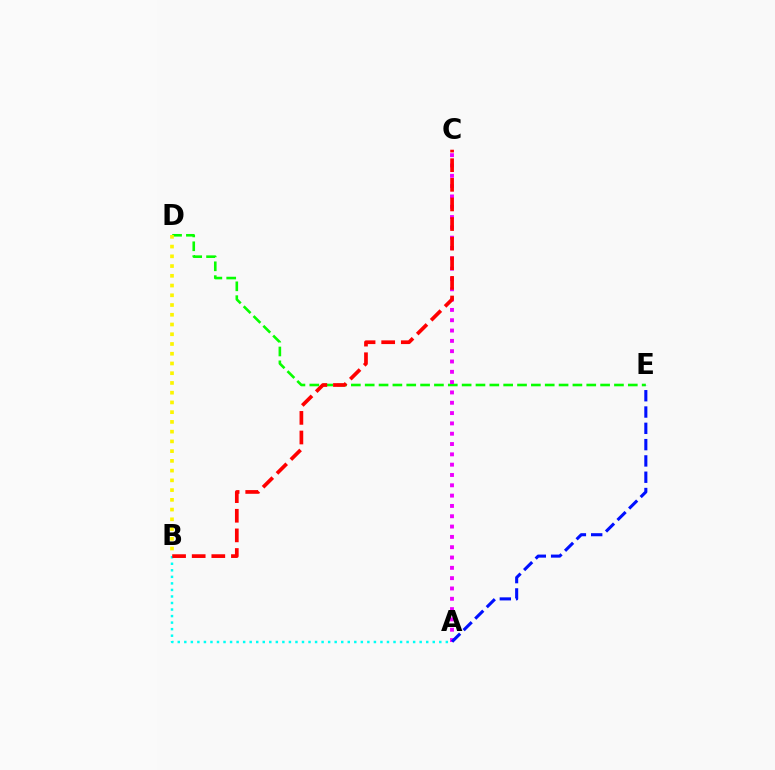{('D', 'E'): [{'color': '#08ff00', 'line_style': 'dashed', 'thickness': 1.88}], ('A', 'C'): [{'color': '#ee00ff', 'line_style': 'dotted', 'thickness': 2.8}], ('A', 'E'): [{'color': '#0010ff', 'line_style': 'dashed', 'thickness': 2.21}], ('B', 'D'): [{'color': '#fcf500', 'line_style': 'dotted', 'thickness': 2.65}], ('A', 'B'): [{'color': '#00fff6', 'line_style': 'dotted', 'thickness': 1.78}], ('B', 'C'): [{'color': '#ff0000', 'line_style': 'dashed', 'thickness': 2.66}]}